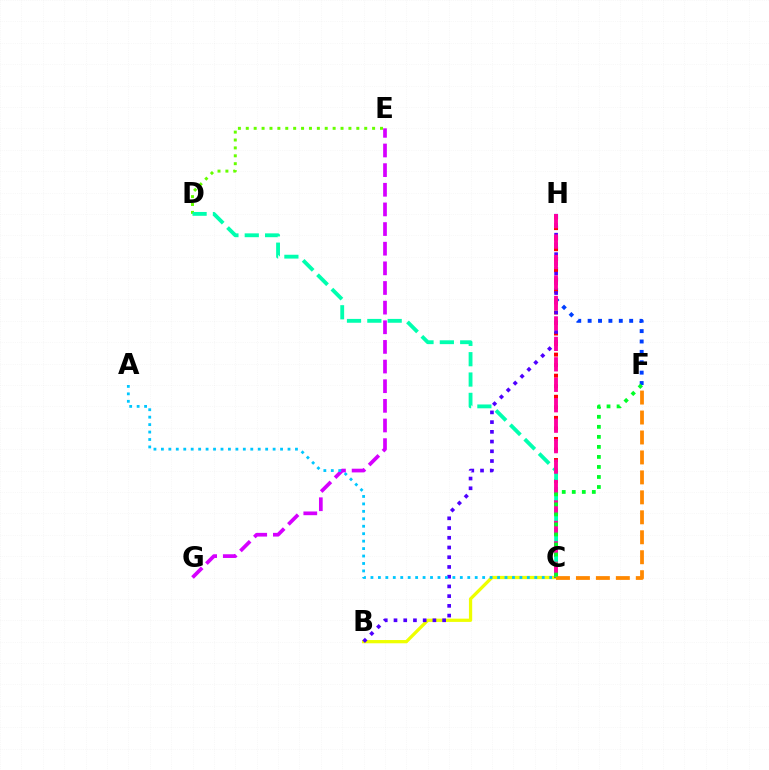{('B', 'C'): [{'color': '#eeff00', 'line_style': 'solid', 'thickness': 2.34}], ('F', 'H'): [{'color': '#003fff', 'line_style': 'dotted', 'thickness': 2.82}], ('D', 'E'): [{'color': '#66ff00', 'line_style': 'dotted', 'thickness': 2.15}], ('C', 'H'): [{'color': '#ff0000', 'line_style': 'dotted', 'thickness': 2.86}, {'color': '#ff00a0', 'line_style': 'dashed', 'thickness': 2.78}], ('C', 'D'): [{'color': '#00ffaf', 'line_style': 'dashed', 'thickness': 2.76}], ('B', 'H'): [{'color': '#4f00ff', 'line_style': 'dotted', 'thickness': 2.64}], ('C', 'F'): [{'color': '#ff8800', 'line_style': 'dashed', 'thickness': 2.71}, {'color': '#00ff27', 'line_style': 'dotted', 'thickness': 2.72}], ('E', 'G'): [{'color': '#d600ff', 'line_style': 'dashed', 'thickness': 2.67}], ('A', 'C'): [{'color': '#00c7ff', 'line_style': 'dotted', 'thickness': 2.02}]}